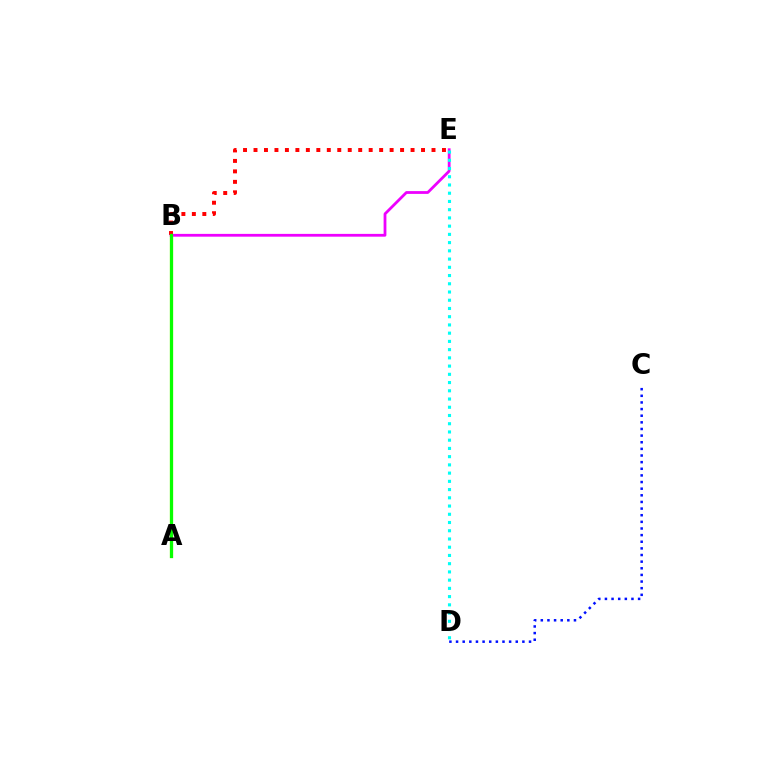{('C', 'D'): [{'color': '#0010ff', 'line_style': 'dotted', 'thickness': 1.8}], ('A', 'B'): [{'color': '#fcf500', 'line_style': 'solid', 'thickness': 2.26}, {'color': '#08ff00', 'line_style': 'solid', 'thickness': 2.31}], ('B', 'E'): [{'color': '#ff0000', 'line_style': 'dotted', 'thickness': 2.84}, {'color': '#ee00ff', 'line_style': 'solid', 'thickness': 2.01}], ('D', 'E'): [{'color': '#00fff6', 'line_style': 'dotted', 'thickness': 2.24}]}